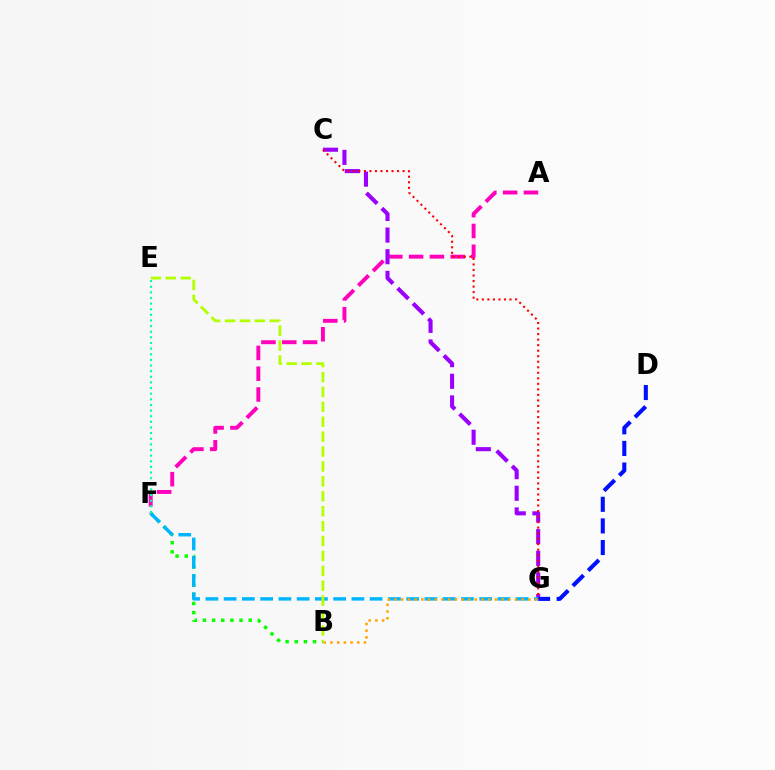{('B', 'F'): [{'color': '#08ff00', 'line_style': 'dotted', 'thickness': 2.49}], ('A', 'F'): [{'color': '#ff00bd', 'line_style': 'dashed', 'thickness': 2.83}], ('C', 'G'): [{'color': '#9b00ff', 'line_style': 'dashed', 'thickness': 2.94}, {'color': '#ff0000', 'line_style': 'dotted', 'thickness': 1.5}], ('D', 'G'): [{'color': '#0010ff', 'line_style': 'dashed', 'thickness': 2.94}], ('F', 'G'): [{'color': '#00b5ff', 'line_style': 'dashed', 'thickness': 2.48}], ('E', 'F'): [{'color': '#00ff9d', 'line_style': 'dotted', 'thickness': 1.53}], ('B', 'G'): [{'color': '#ffa500', 'line_style': 'dotted', 'thickness': 1.82}], ('B', 'E'): [{'color': '#b3ff00', 'line_style': 'dashed', 'thickness': 2.03}]}